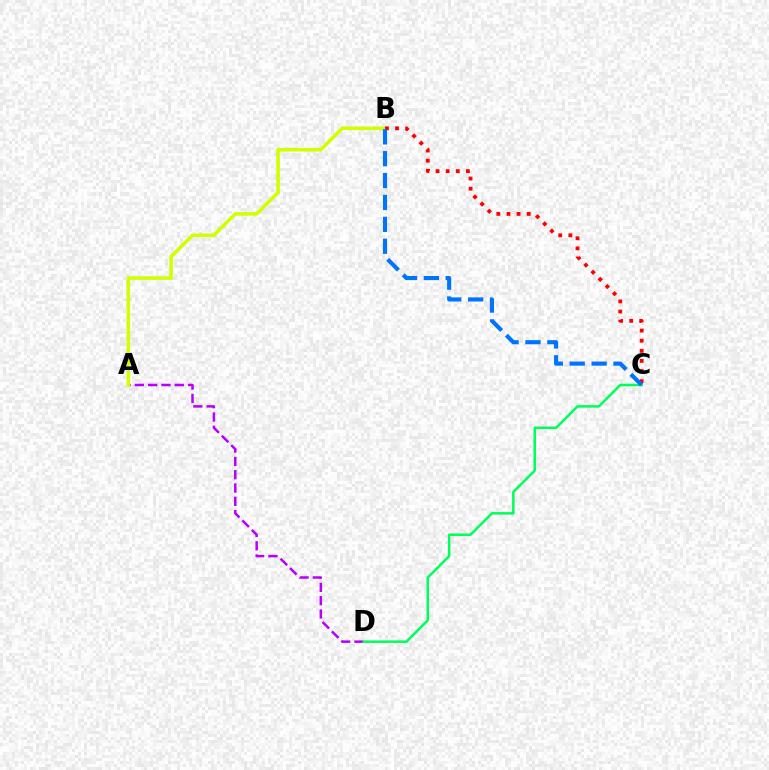{('A', 'D'): [{'color': '#b900ff', 'line_style': 'dashed', 'thickness': 1.81}], ('C', 'D'): [{'color': '#00ff5c', 'line_style': 'solid', 'thickness': 1.81}], ('A', 'B'): [{'color': '#d1ff00', 'line_style': 'solid', 'thickness': 2.56}], ('B', 'C'): [{'color': '#ff0000', 'line_style': 'dotted', 'thickness': 2.75}, {'color': '#0074ff', 'line_style': 'dashed', 'thickness': 2.97}]}